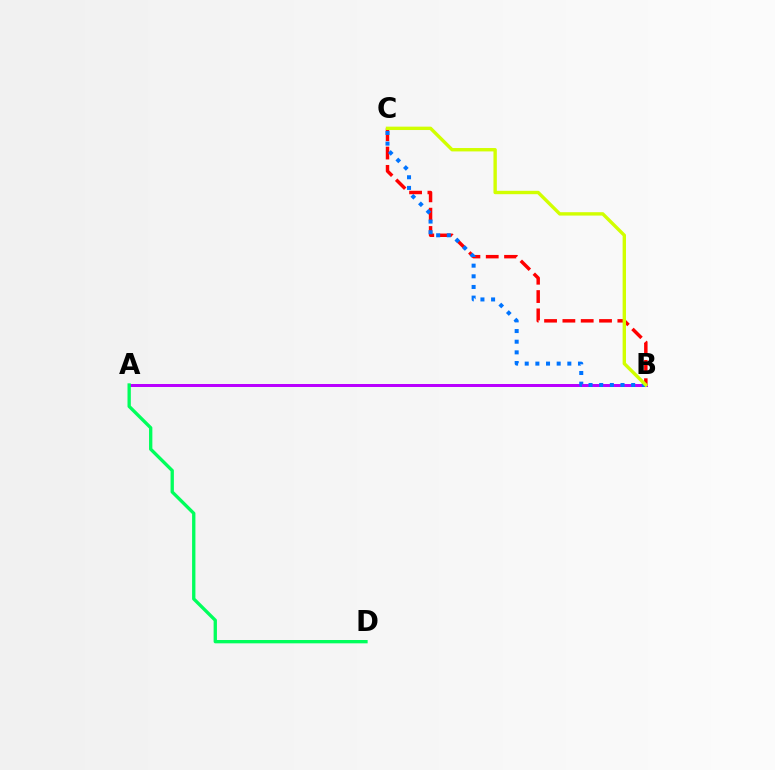{('A', 'B'): [{'color': '#b900ff', 'line_style': 'solid', 'thickness': 2.15}], ('B', 'C'): [{'color': '#ff0000', 'line_style': 'dashed', 'thickness': 2.49}, {'color': '#0074ff', 'line_style': 'dotted', 'thickness': 2.89}, {'color': '#d1ff00', 'line_style': 'solid', 'thickness': 2.43}], ('A', 'D'): [{'color': '#00ff5c', 'line_style': 'solid', 'thickness': 2.39}]}